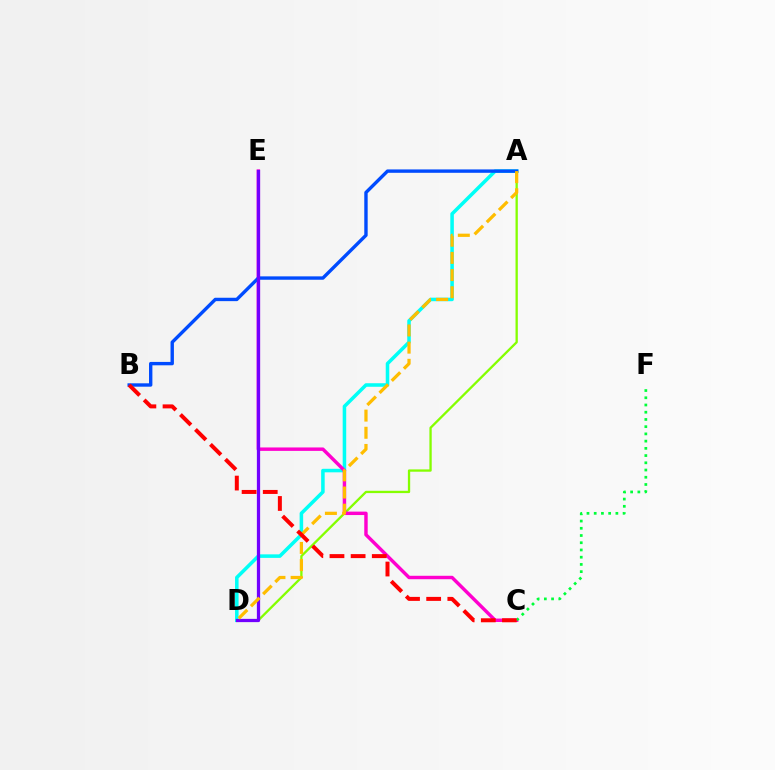{('A', 'D'): [{'color': '#84ff00', 'line_style': 'solid', 'thickness': 1.66}, {'color': '#00fff6', 'line_style': 'solid', 'thickness': 2.55}, {'color': '#ffbd00', 'line_style': 'dashed', 'thickness': 2.33}], ('C', 'E'): [{'color': '#ff00cf', 'line_style': 'solid', 'thickness': 2.47}], ('A', 'B'): [{'color': '#004bff', 'line_style': 'solid', 'thickness': 2.44}], ('D', 'E'): [{'color': '#7200ff', 'line_style': 'solid', 'thickness': 2.34}], ('C', 'F'): [{'color': '#00ff39', 'line_style': 'dotted', 'thickness': 1.96}], ('B', 'C'): [{'color': '#ff0000', 'line_style': 'dashed', 'thickness': 2.87}]}